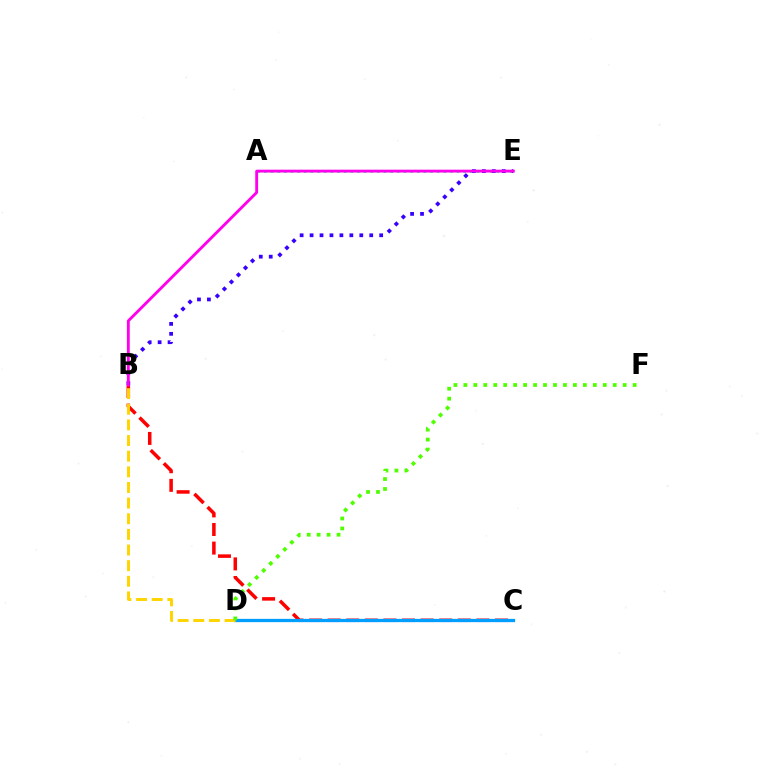{('A', 'E'): [{'color': '#00ff86', 'line_style': 'dotted', 'thickness': 1.81}], ('B', 'C'): [{'color': '#ff0000', 'line_style': 'dashed', 'thickness': 2.53}], ('B', 'E'): [{'color': '#3700ff', 'line_style': 'dotted', 'thickness': 2.7}, {'color': '#ff00ed', 'line_style': 'solid', 'thickness': 2.05}], ('C', 'D'): [{'color': '#009eff', 'line_style': 'solid', 'thickness': 2.36}], ('B', 'D'): [{'color': '#ffd500', 'line_style': 'dashed', 'thickness': 2.12}], ('D', 'F'): [{'color': '#4fff00', 'line_style': 'dotted', 'thickness': 2.71}]}